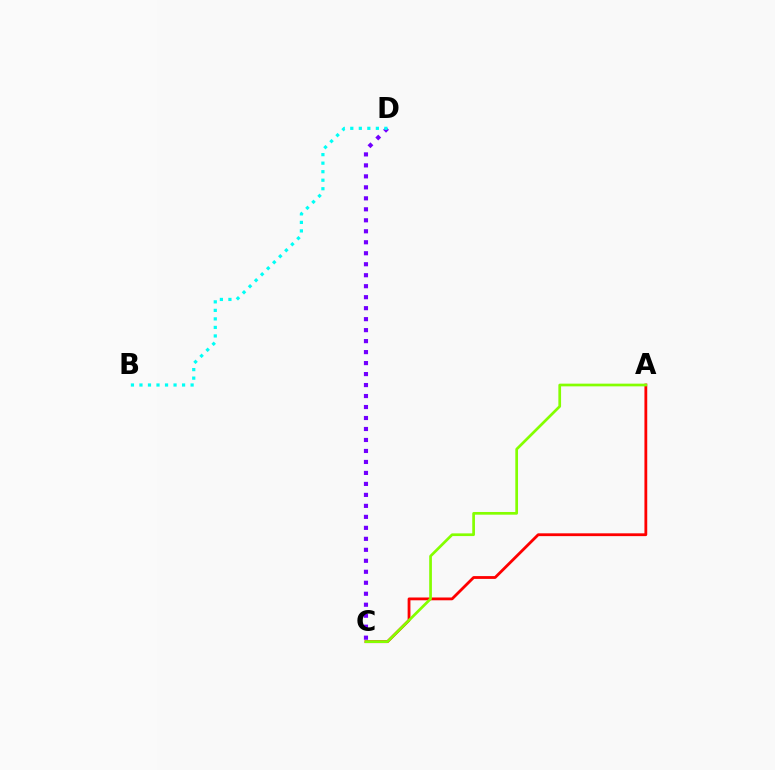{('C', 'D'): [{'color': '#7200ff', 'line_style': 'dotted', 'thickness': 2.98}], ('A', 'C'): [{'color': '#ff0000', 'line_style': 'solid', 'thickness': 2.02}, {'color': '#84ff00', 'line_style': 'solid', 'thickness': 1.95}], ('B', 'D'): [{'color': '#00fff6', 'line_style': 'dotted', 'thickness': 2.32}]}